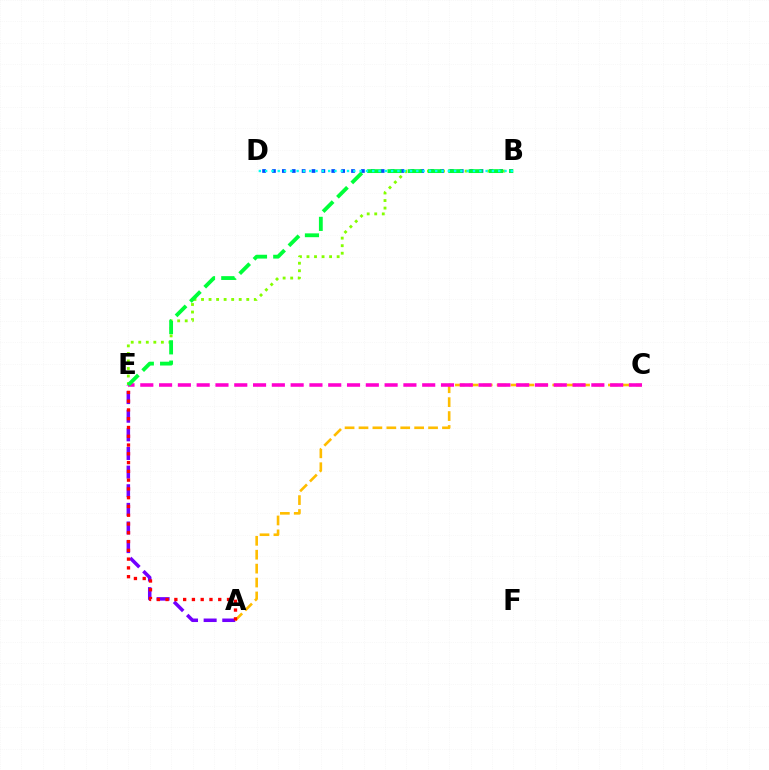{('B', 'E'): [{'color': '#84ff00', 'line_style': 'dotted', 'thickness': 2.05}, {'color': '#00ff39', 'line_style': 'dashed', 'thickness': 2.75}], ('A', 'E'): [{'color': '#7200ff', 'line_style': 'dashed', 'thickness': 2.53}, {'color': '#ff0000', 'line_style': 'dotted', 'thickness': 2.38}], ('A', 'C'): [{'color': '#ffbd00', 'line_style': 'dashed', 'thickness': 1.89}], ('C', 'E'): [{'color': '#ff00cf', 'line_style': 'dashed', 'thickness': 2.55}], ('B', 'D'): [{'color': '#004bff', 'line_style': 'dotted', 'thickness': 2.69}, {'color': '#00fff6', 'line_style': 'dotted', 'thickness': 1.71}]}